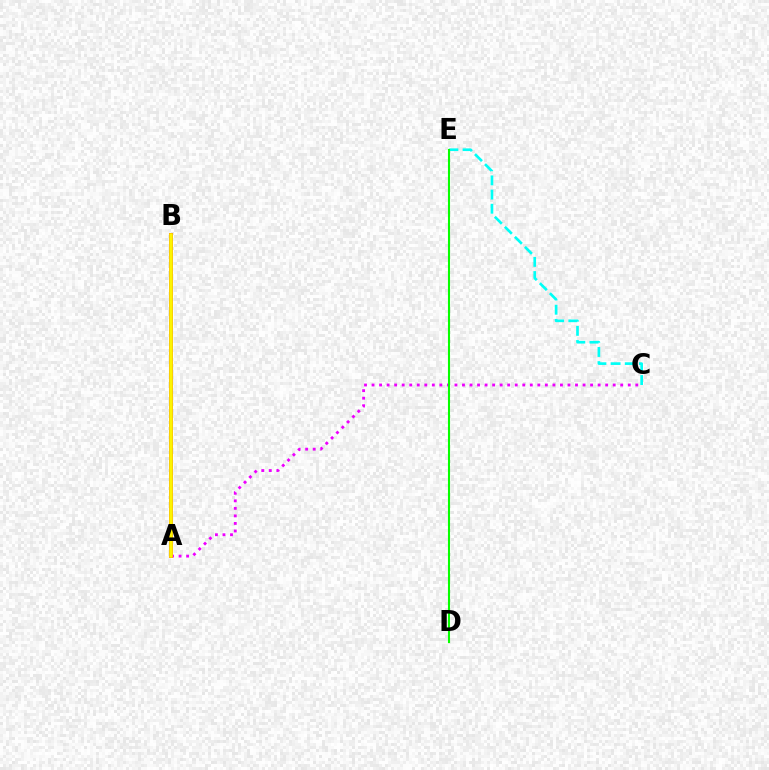{('A', 'C'): [{'color': '#ee00ff', 'line_style': 'dotted', 'thickness': 2.05}], ('C', 'E'): [{'color': '#00fff6', 'line_style': 'dashed', 'thickness': 1.93}], ('D', 'E'): [{'color': '#08ff00', 'line_style': 'solid', 'thickness': 1.51}], ('A', 'B'): [{'color': '#ff0000', 'line_style': 'solid', 'thickness': 2.76}, {'color': '#0010ff', 'line_style': 'dashed', 'thickness': 1.6}, {'color': '#fcf500', 'line_style': 'solid', 'thickness': 2.64}]}